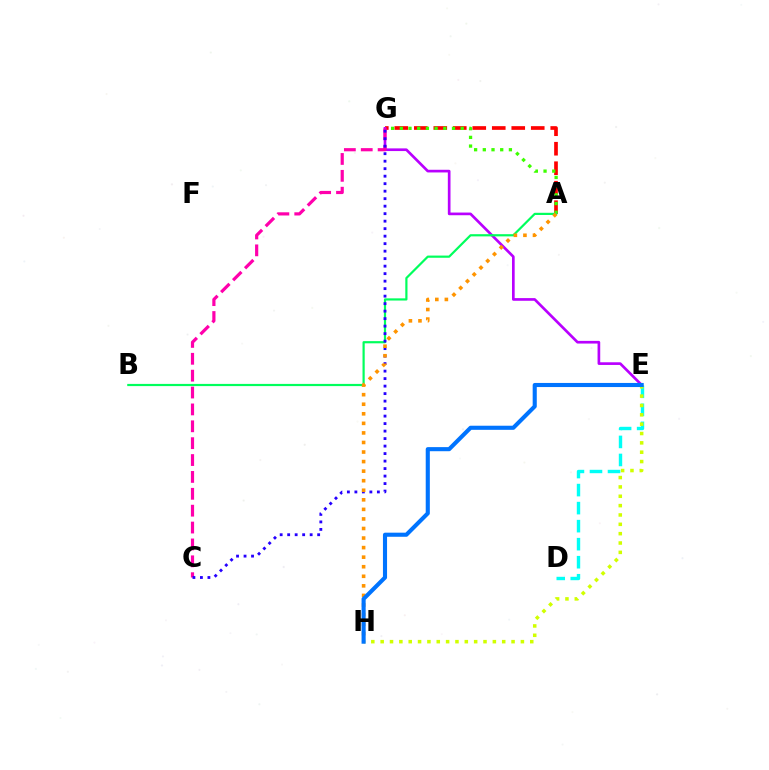{('A', 'G'): [{'color': '#ff0000', 'line_style': 'dashed', 'thickness': 2.65}, {'color': '#3dff00', 'line_style': 'dotted', 'thickness': 2.36}], ('E', 'G'): [{'color': '#b900ff', 'line_style': 'solid', 'thickness': 1.93}], ('D', 'E'): [{'color': '#00fff6', 'line_style': 'dashed', 'thickness': 2.45}], ('A', 'B'): [{'color': '#00ff5c', 'line_style': 'solid', 'thickness': 1.58}], ('E', 'H'): [{'color': '#d1ff00', 'line_style': 'dotted', 'thickness': 2.54}, {'color': '#0074ff', 'line_style': 'solid', 'thickness': 2.95}], ('C', 'G'): [{'color': '#ff00ac', 'line_style': 'dashed', 'thickness': 2.29}, {'color': '#2500ff', 'line_style': 'dotted', 'thickness': 2.04}], ('A', 'H'): [{'color': '#ff9400', 'line_style': 'dotted', 'thickness': 2.6}]}